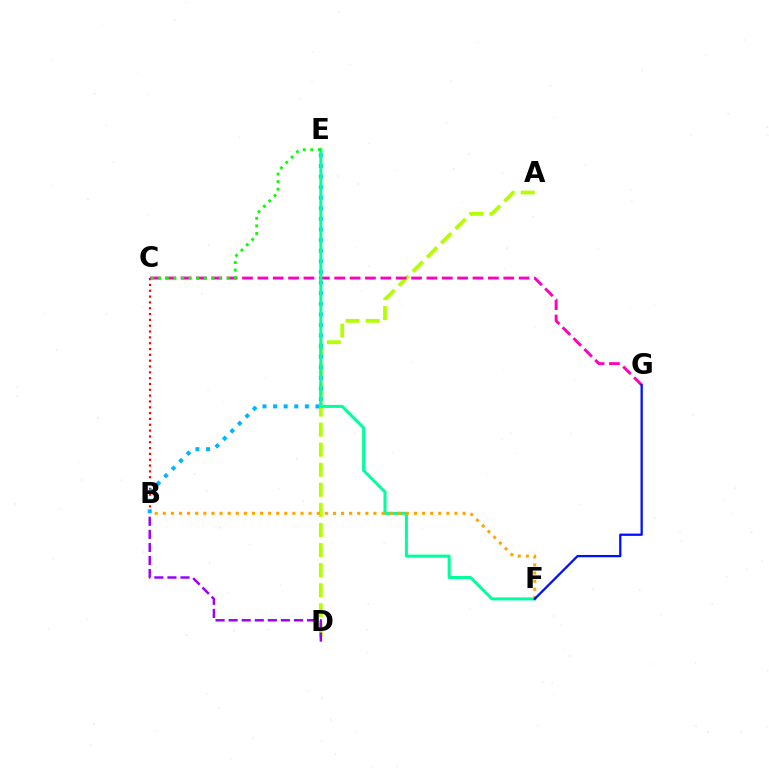{('A', 'D'): [{'color': '#b3ff00', 'line_style': 'dashed', 'thickness': 2.73}], ('B', 'C'): [{'color': '#ff0000', 'line_style': 'dotted', 'thickness': 1.58}], ('B', 'E'): [{'color': '#00b5ff', 'line_style': 'dotted', 'thickness': 2.88}], ('C', 'G'): [{'color': '#ff00bd', 'line_style': 'dashed', 'thickness': 2.09}], ('E', 'F'): [{'color': '#00ff9d', 'line_style': 'solid', 'thickness': 2.18}], ('B', 'F'): [{'color': '#ffa500', 'line_style': 'dotted', 'thickness': 2.2}], ('F', 'G'): [{'color': '#0010ff', 'line_style': 'solid', 'thickness': 1.64}], ('B', 'D'): [{'color': '#9b00ff', 'line_style': 'dashed', 'thickness': 1.77}], ('C', 'E'): [{'color': '#08ff00', 'line_style': 'dotted', 'thickness': 2.06}]}